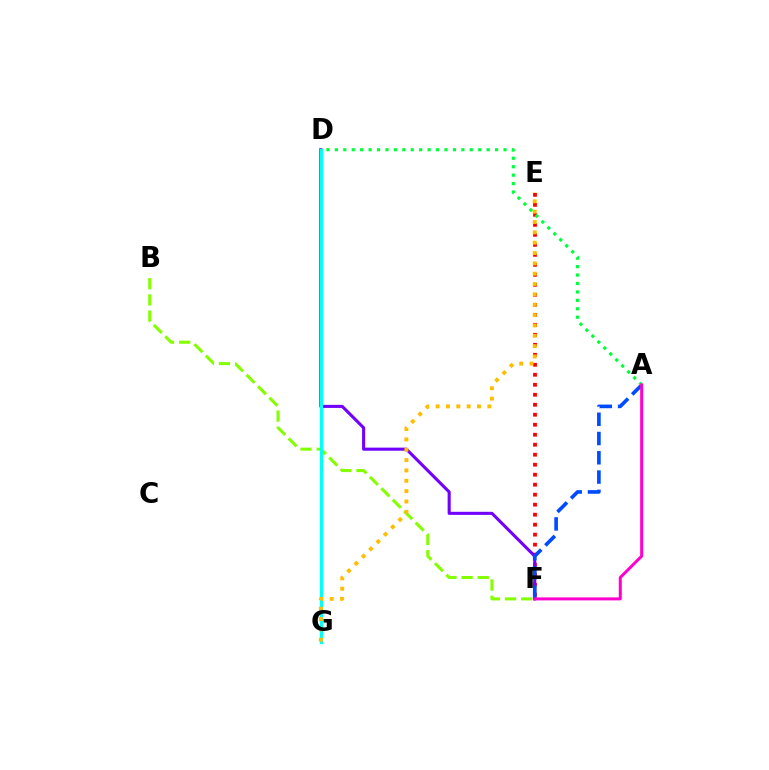{('E', 'F'): [{'color': '#ff0000', 'line_style': 'dotted', 'thickness': 2.72}], ('D', 'F'): [{'color': '#7200ff', 'line_style': 'solid', 'thickness': 2.21}], ('B', 'F'): [{'color': '#84ff00', 'line_style': 'dashed', 'thickness': 2.2}], ('D', 'G'): [{'color': '#00fff6', 'line_style': 'solid', 'thickness': 2.36}], ('A', 'F'): [{'color': '#004bff', 'line_style': 'dashed', 'thickness': 2.62}, {'color': '#ff00cf', 'line_style': 'solid', 'thickness': 2.17}], ('A', 'D'): [{'color': '#00ff39', 'line_style': 'dotted', 'thickness': 2.29}], ('E', 'G'): [{'color': '#ffbd00', 'line_style': 'dotted', 'thickness': 2.81}]}